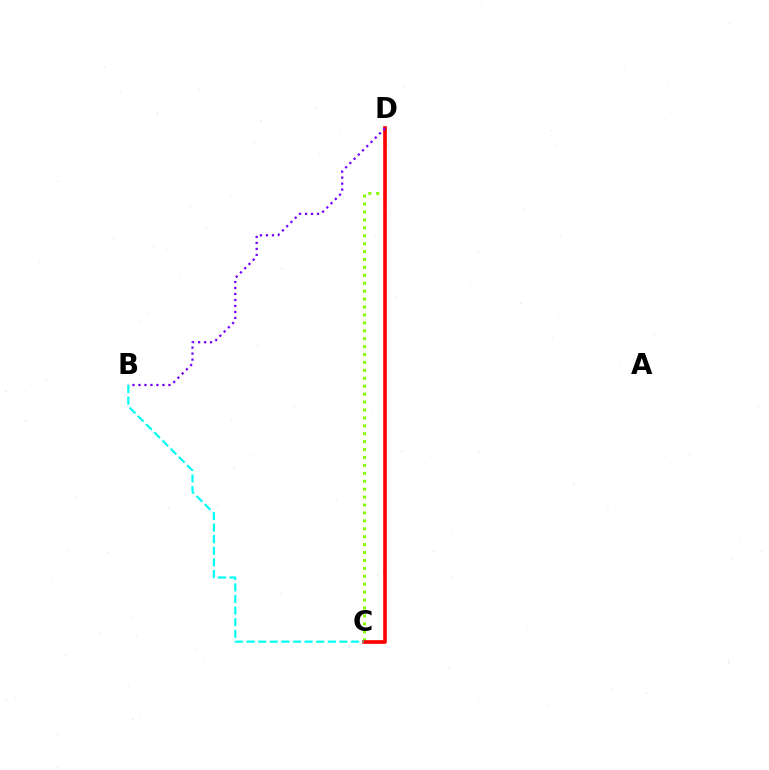{('C', 'D'): [{'color': '#84ff00', 'line_style': 'dotted', 'thickness': 2.15}, {'color': '#ff0000', 'line_style': 'solid', 'thickness': 2.64}], ('B', 'D'): [{'color': '#7200ff', 'line_style': 'dotted', 'thickness': 1.63}], ('B', 'C'): [{'color': '#00fff6', 'line_style': 'dashed', 'thickness': 1.58}]}